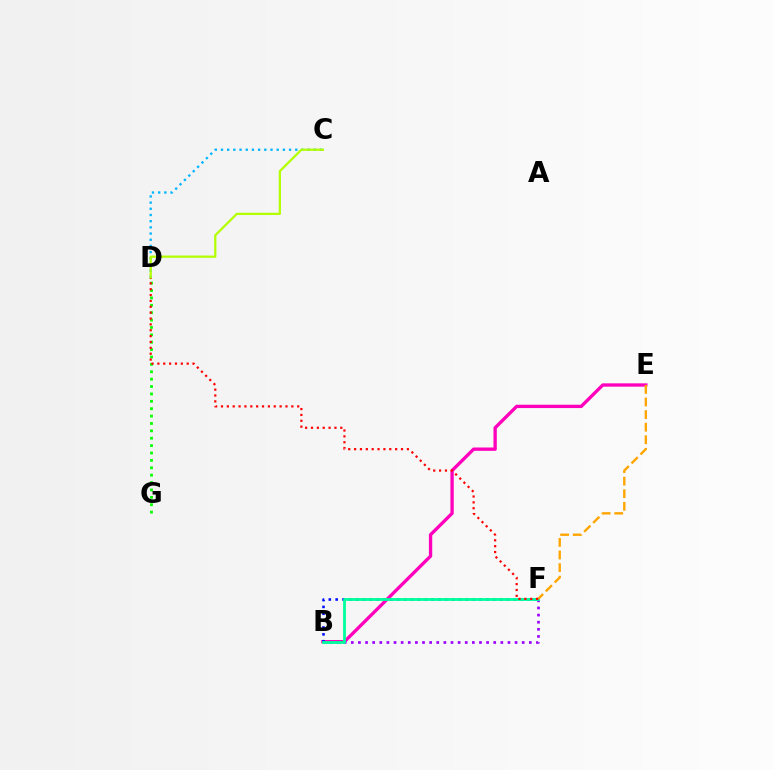{('B', 'E'): [{'color': '#ff00bd', 'line_style': 'solid', 'thickness': 2.4}], ('C', 'D'): [{'color': '#00b5ff', 'line_style': 'dotted', 'thickness': 1.68}, {'color': '#b3ff00', 'line_style': 'solid', 'thickness': 1.61}], ('B', 'F'): [{'color': '#9b00ff', 'line_style': 'dotted', 'thickness': 1.93}, {'color': '#0010ff', 'line_style': 'dotted', 'thickness': 1.86}, {'color': '#00ff9d', 'line_style': 'solid', 'thickness': 2.03}], ('D', 'G'): [{'color': '#08ff00', 'line_style': 'dotted', 'thickness': 2.01}], ('E', 'F'): [{'color': '#ffa500', 'line_style': 'dashed', 'thickness': 1.71}], ('D', 'F'): [{'color': '#ff0000', 'line_style': 'dotted', 'thickness': 1.59}]}